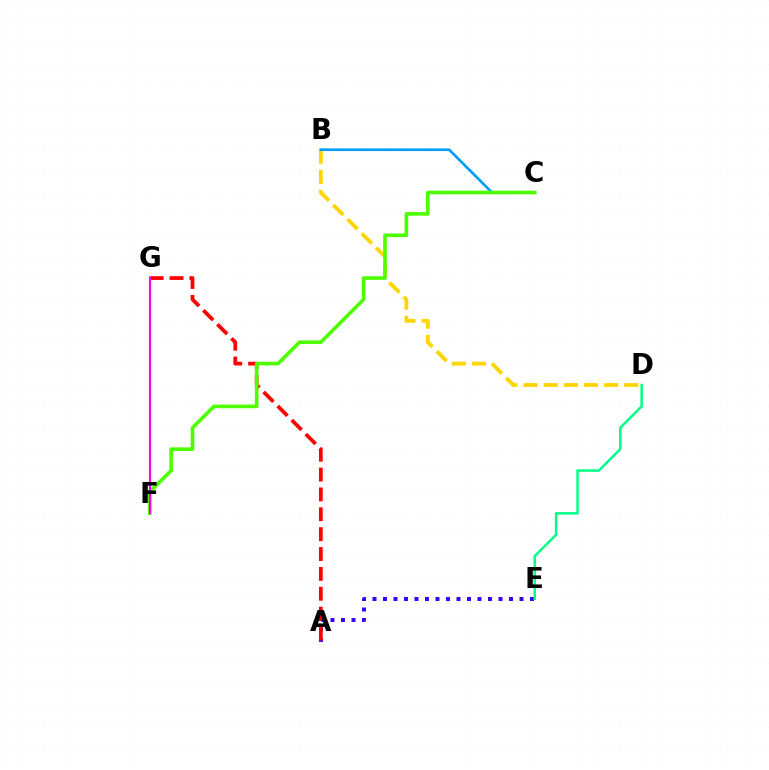{('A', 'E'): [{'color': '#3700ff', 'line_style': 'dotted', 'thickness': 2.85}], ('D', 'E'): [{'color': '#00ff86', 'line_style': 'solid', 'thickness': 1.78}], ('B', 'D'): [{'color': '#ffd500', 'line_style': 'dashed', 'thickness': 2.74}], ('B', 'C'): [{'color': '#009eff', 'line_style': 'solid', 'thickness': 1.94}], ('A', 'G'): [{'color': '#ff0000', 'line_style': 'dashed', 'thickness': 2.7}], ('C', 'F'): [{'color': '#4fff00', 'line_style': 'solid', 'thickness': 2.62}], ('F', 'G'): [{'color': '#ff00ed', 'line_style': 'solid', 'thickness': 1.55}]}